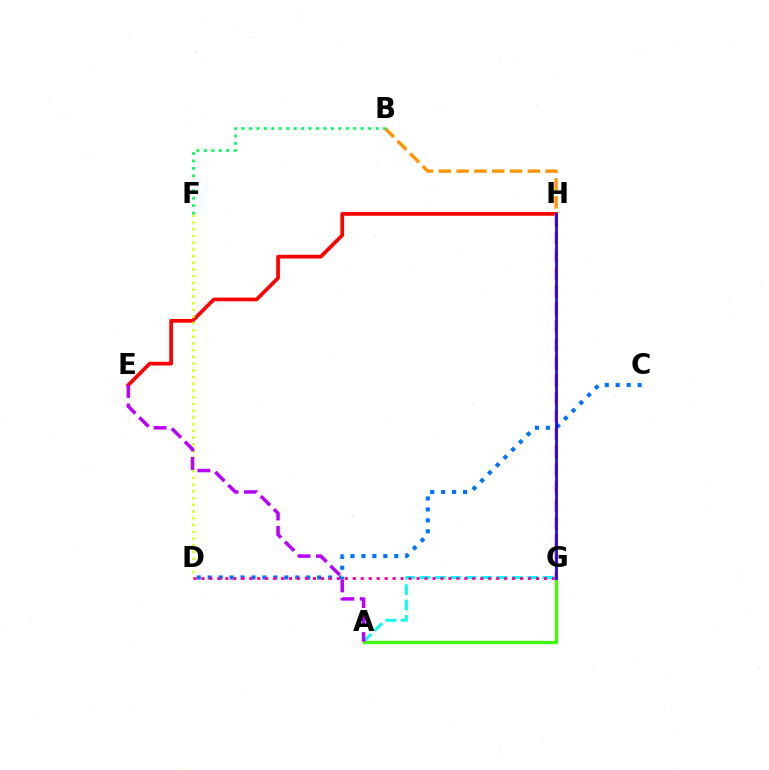{('E', 'H'): [{'color': '#ff0000', 'line_style': 'solid', 'thickness': 2.67}], ('A', 'G'): [{'color': '#00fff6', 'line_style': 'dashed', 'thickness': 2.09}, {'color': '#3dff00', 'line_style': 'solid', 'thickness': 2.35}], ('B', 'G'): [{'color': '#ff9400', 'line_style': 'dashed', 'thickness': 2.42}], ('C', 'D'): [{'color': '#0074ff', 'line_style': 'dotted', 'thickness': 2.97}], ('D', 'F'): [{'color': '#d1ff00', 'line_style': 'dotted', 'thickness': 1.83}], ('D', 'G'): [{'color': '#ff00ac', 'line_style': 'dotted', 'thickness': 2.16}], ('B', 'F'): [{'color': '#00ff5c', 'line_style': 'dotted', 'thickness': 2.02}], ('G', 'H'): [{'color': '#2500ff', 'line_style': 'solid', 'thickness': 1.99}], ('A', 'E'): [{'color': '#b900ff', 'line_style': 'dashed', 'thickness': 2.51}]}